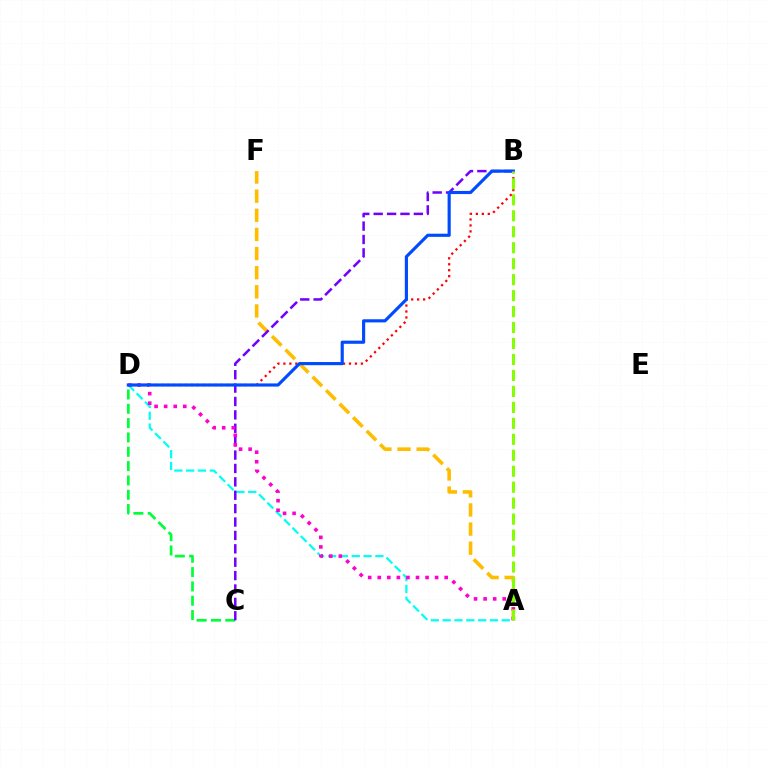{('A', 'F'): [{'color': '#ffbd00', 'line_style': 'dashed', 'thickness': 2.6}], ('C', 'D'): [{'color': '#00ff39', 'line_style': 'dashed', 'thickness': 1.95}], ('B', 'D'): [{'color': '#ff0000', 'line_style': 'dotted', 'thickness': 1.62}, {'color': '#004bff', 'line_style': 'solid', 'thickness': 2.27}], ('A', 'D'): [{'color': '#00fff6', 'line_style': 'dashed', 'thickness': 1.61}, {'color': '#ff00cf', 'line_style': 'dotted', 'thickness': 2.6}], ('B', 'C'): [{'color': '#7200ff', 'line_style': 'dashed', 'thickness': 1.82}], ('A', 'B'): [{'color': '#84ff00', 'line_style': 'dashed', 'thickness': 2.17}]}